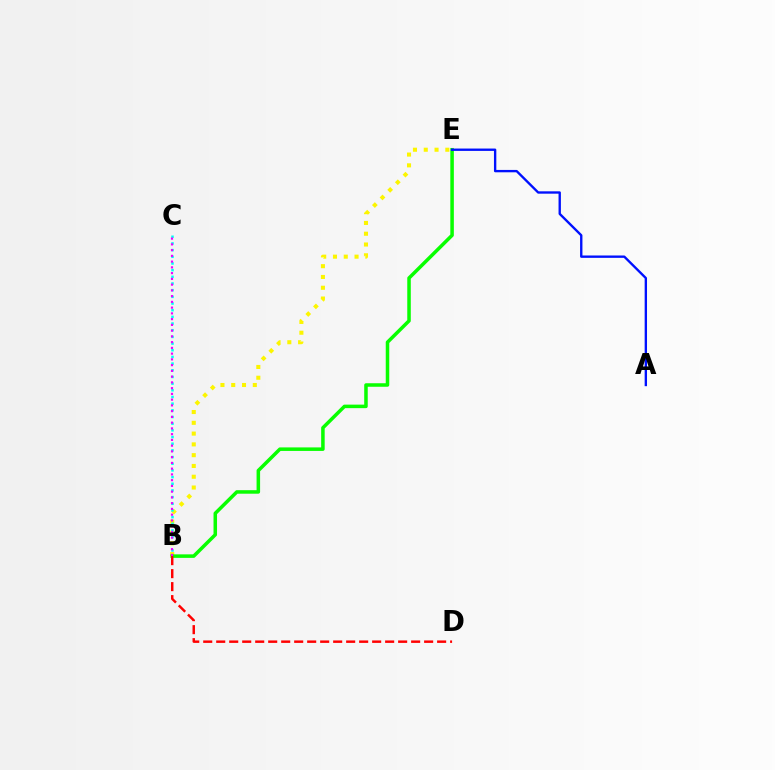{('B', 'E'): [{'color': '#fcf500', 'line_style': 'dotted', 'thickness': 2.93}, {'color': '#08ff00', 'line_style': 'solid', 'thickness': 2.53}], ('B', 'C'): [{'color': '#00fff6', 'line_style': 'dotted', 'thickness': 1.81}, {'color': '#ee00ff', 'line_style': 'dotted', 'thickness': 1.56}], ('B', 'D'): [{'color': '#ff0000', 'line_style': 'dashed', 'thickness': 1.77}], ('A', 'E'): [{'color': '#0010ff', 'line_style': 'solid', 'thickness': 1.7}]}